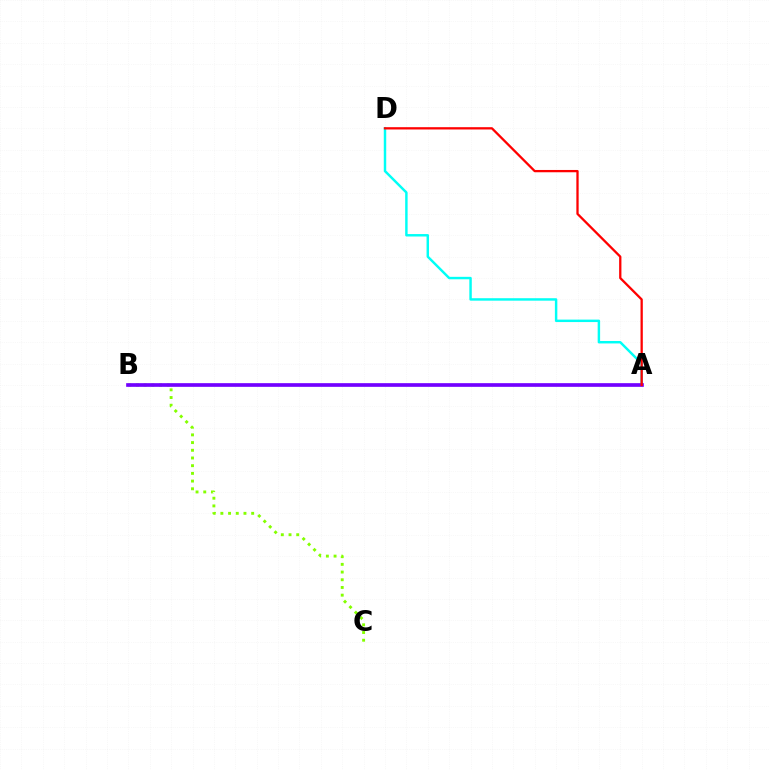{('B', 'C'): [{'color': '#84ff00', 'line_style': 'dotted', 'thickness': 2.09}], ('A', 'D'): [{'color': '#00fff6', 'line_style': 'solid', 'thickness': 1.76}, {'color': '#ff0000', 'line_style': 'solid', 'thickness': 1.65}], ('A', 'B'): [{'color': '#7200ff', 'line_style': 'solid', 'thickness': 2.64}]}